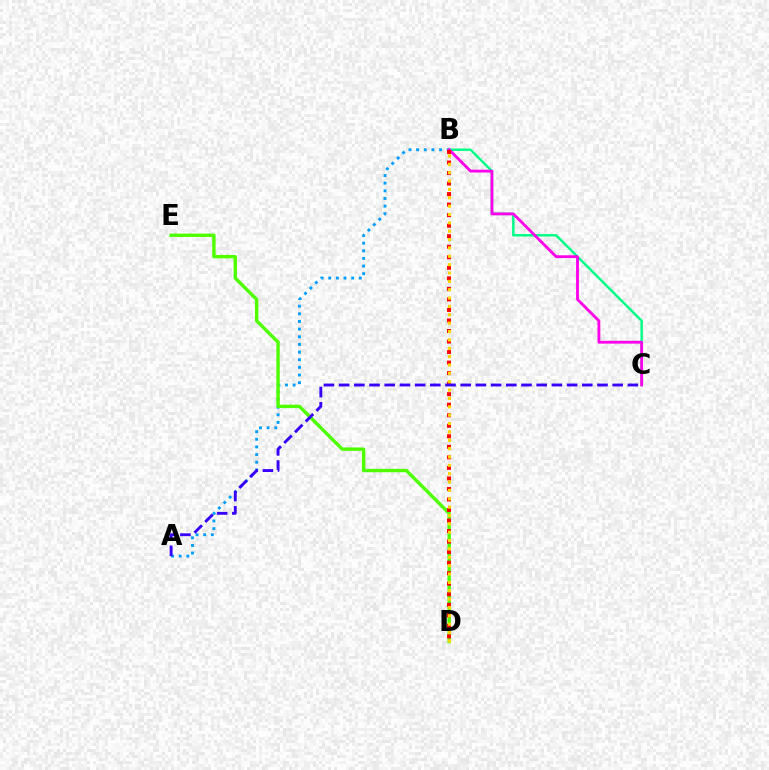{('A', 'B'): [{'color': '#009eff', 'line_style': 'dotted', 'thickness': 2.08}], ('B', 'C'): [{'color': '#00ff86', 'line_style': 'solid', 'thickness': 1.76}, {'color': '#ff00ed', 'line_style': 'solid', 'thickness': 2.04}], ('D', 'E'): [{'color': '#4fff00', 'line_style': 'solid', 'thickness': 2.45}], ('B', 'D'): [{'color': '#ff0000', 'line_style': 'dotted', 'thickness': 2.86}, {'color': '#ffd500', 'line_style': 'dotted', 'thickness': 2.27}], ('A', 'C'): [{'color': '#3700ff', 'line_style': 'dashed', 'thickness': 2.06}]}